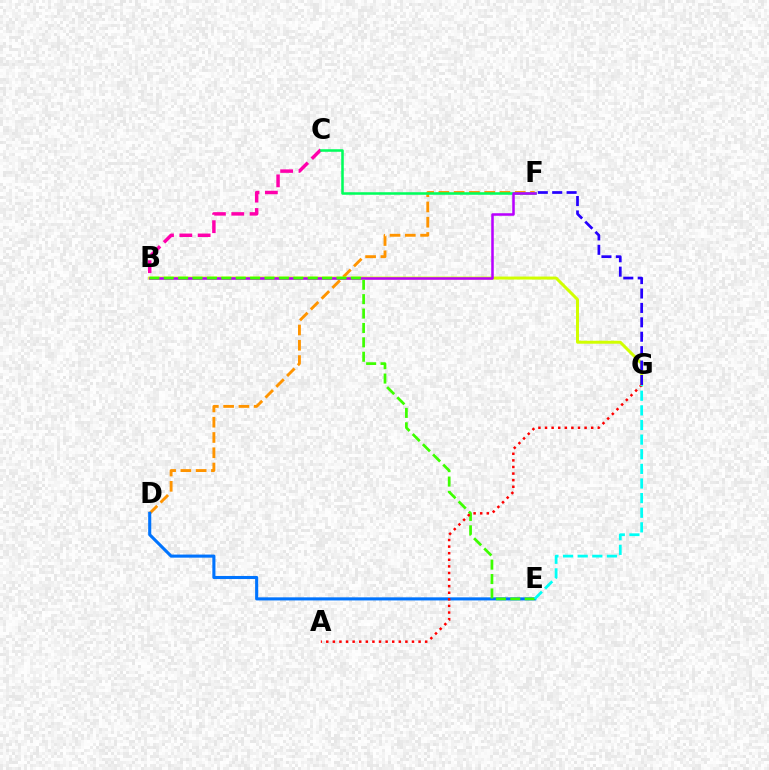{('B', 'C'): [{'color': '#ff00ac', 'line_style': 'dashed', 'thickness': 2.49}], ('D', 'F'): [{'color': '#ff9400', 'line_style': 'dashed', 'thickness': 2.07}], ('D', 'E'): [{'color': '#0074ff', 'line_style': 'solid', 'thickness': 2.22}], ('B', 'G'): [{'color': '#d1ff00', 'line_style': 'solid', 'thickness': 2.15}], ('C', 'F'): [{'color': '#00ff5c', 'line_style': 'solid', 'thickness': 1.83}], ('B', 'F'): [{'color': '#b900ff', 'line_style': 'solid', 'thickness': 1.82}], ('F', 'G'): [{'color': '#2500ff', 'line_style': 'dashed', 'thickness': 1.96}], ('B', 'E'): [{'color': '#3dff00', 'line_style': 'dashed', 'thickness': 1.96}], ('A', 'G'): [{'color': '#ff0000', 'line_style': 'dotted', 'thickness': 1.79}], ('E', 'G'): [{'color': '#00fff6', 'line_style': 'dashed', 'thickness': 1.99}]}